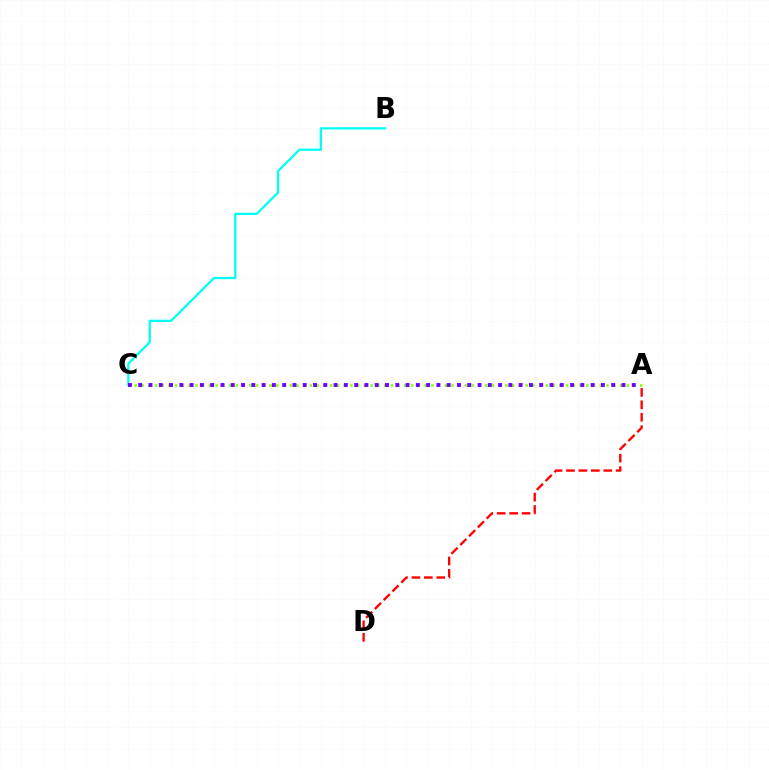{('A', 'D'): [{'color': '#ff0000', 'line_style': 'dashed', 'thickness': 1.69}], ('A', 'C'): [{'color': '#84ff00', 'line_style': 'dotted', 'thickness': 1.83}, {'color': '#7200ff', 'line_style': 'dotted', 'thickness': 2.79}], ('B', 'C'): [{'color': '#00fff6', 'line_style': 'solid', 'thickness': 1.63}]}